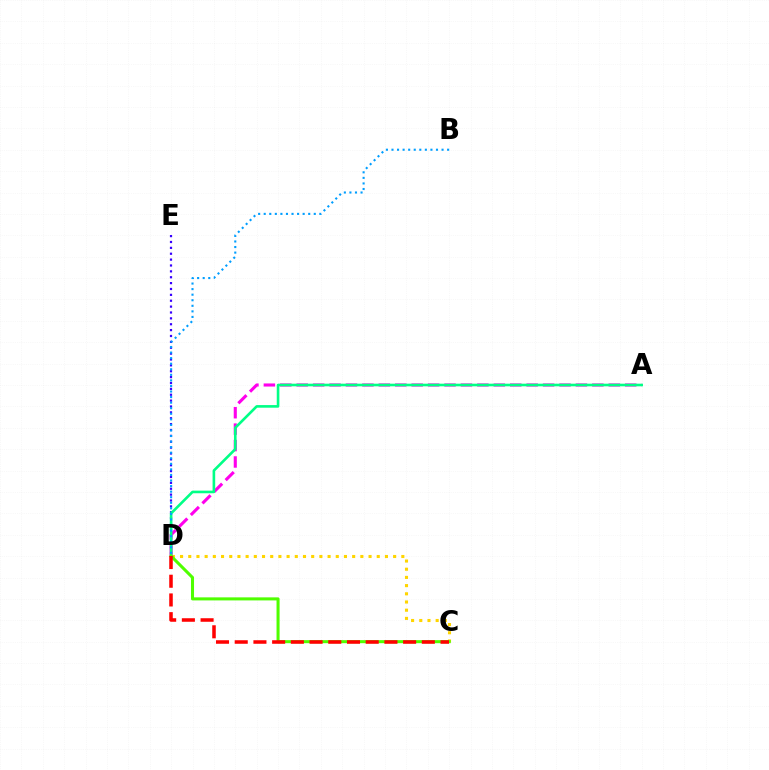{('D', 'E'): [{'color': '#3700ff', 'line_style': 'dotted', 'thickness': 1.6}], ('C', 'D'): [{'color': '#ffd500', 'line_style': 'dotted', 'thickness': 2.23}, {'color': '#4fff00', 'line_style': 'solid', 'thickness': 2.19}, {'color': '#ff0000', 'line_style': 'dashed', 'thickness': 2.54}], ('A', 'D'): [{'color': '#ff00ed', 'line_style': 'dashed', 'thickness': 2.23}, {'color': '#00ff86', 'line_style': 'solid', 'thickness': 1.89}], ('B', 'D'): [{'color': '#009eff', 'line_style': 'dotted', 'thickness': 1.51}]}